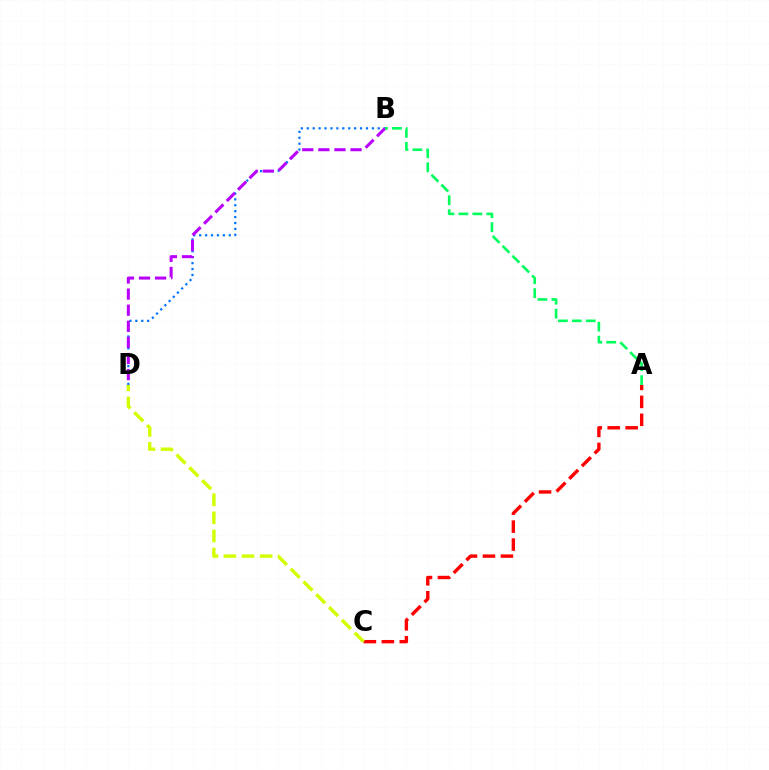{('A', 'C'): [{'color': '#ff0000', 'line_style': 'dashed', 'thickness': 2.44}], ('B', 'D'): [{'color': '#0074ff', 'line_style': 'dotted', 'thickness': 1.61}, {'color': '#b900ff', 'line_style': 'dashed', 'thickness': 2.19}], ('C', 'D'): [{'color': '#d1ff00', 'line_style': 'dashed', 'thickness': 2.46}], ('A', 'B'): [{'color': '#00ff5c', 'line_style': 'dashed', 'thickness': 1.9}]}